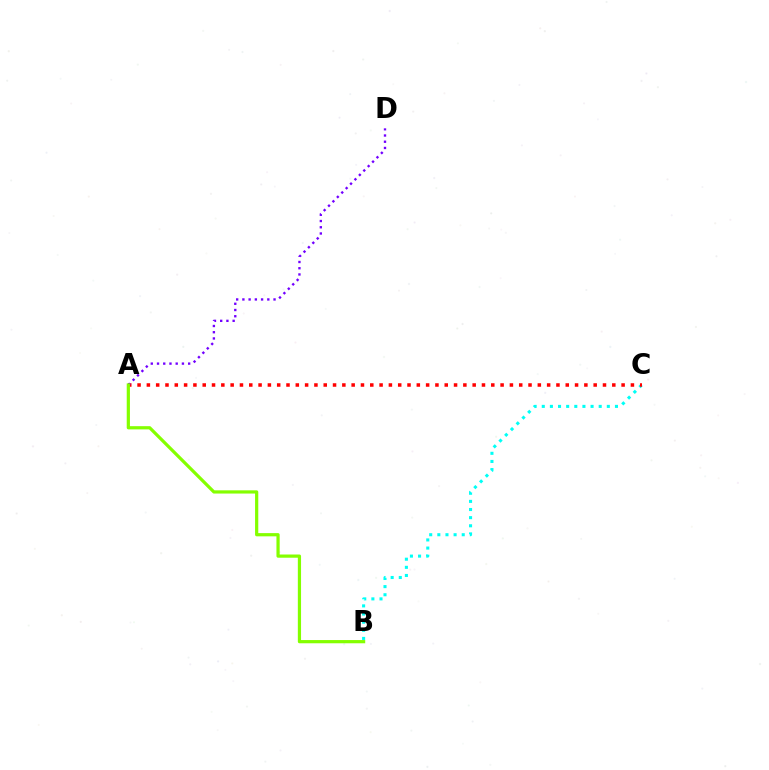{('B', 'C'): [{'color': '#00fff6', 'line_style': 'dotted', 'thickness': 2.21}], ('A', 'C'): [{'color': '#ff0000', 'line_style': 'dotted', 'thickness': 2.53}], ('A', 'D'): [{'color': '#7200ff', 'line_style': 'dotted', 'thickness': 1.69}], ('A', 'B'): [{'color': '#84ff00', 'line_style': 'solid', 'thickness': 2.32}]}